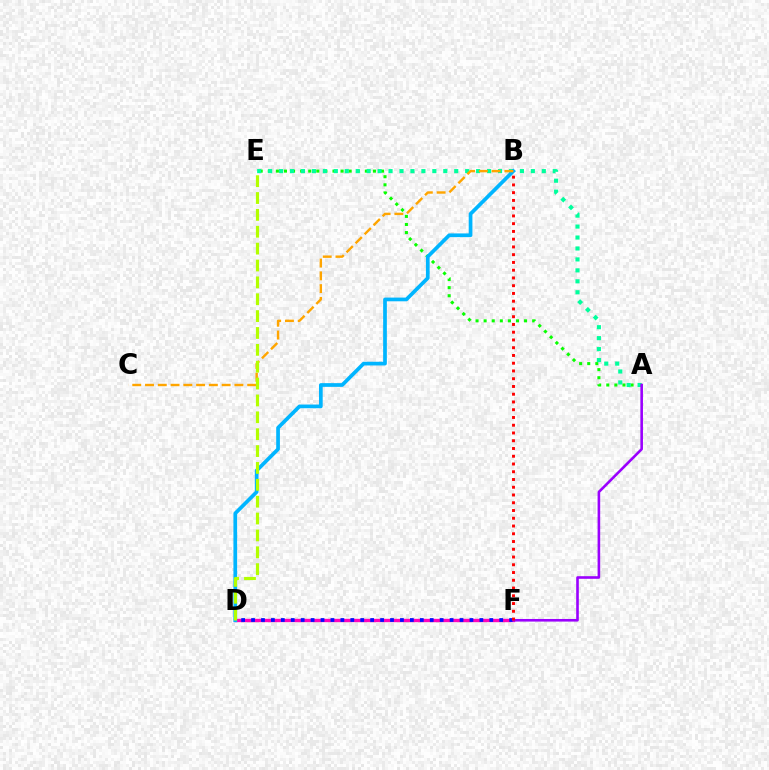{('A', 'E'): [{'color': '#08ff00', 'line_style': 'dotted', 'thickness': 2.2}, {'color': '#00ff9d', 'line_style': 'dotted', 'thickness': 2.97}], ('D', 'F'): [{'color': '#ff00bd', 'line_style': 'solid', 'thickness': 2.43}, {'color': '#0010ff', 'line_style': 'dotted', 'thickness': 2.7}], ('B', 'D'): [{'color': '#00b5ff', 'line_style': 'solid', 'thickness': 2.67}], ('B', 'C'): [{'color': '#ffa500', 'line_style': 'dashed', 'thickness': 1.73}], ('A', 'F'): [{'color': '#9b00ff', 'line_style': 'solid', 'thickness': 1.88}], ('D', 'E'): [{'color': '#b3ff00', 'line_style': 'dashed', 'thickness': 2.29}], ('B', 'F'): [{'color': '#ff0000', 'line_style': 'dotted', 'thickness': 2.11}]}